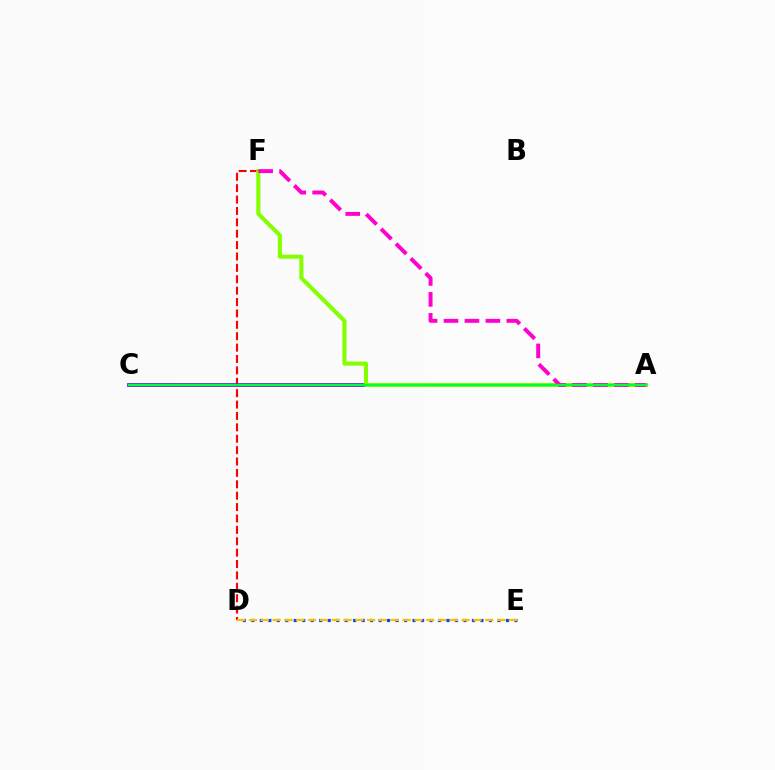{('A', 'C'): [{'color': '#00fff6', 'line_style': 'solid', 'thickness': 1.55}, {'color': '#7200ff', 'line_style': 'solid', 'thickness': 2.69}, {'color': '#00ff39', 'line_style': 'solid', 'thickness': 1.69}], ('D', 'E'): [{'color': '#004bff', 'line_style': 'dotted', 'thickness': 2.31}, {'color': '#ffbd00', 'line_style': 'dashed', 'thickness': 1.6}], ('D', 'F'): [{'color': '#ff0000', 'line_style': 'dashed', 'thickness': 1.55}], ('A', 'F'): [{'color': '#84ff00', 'line_style': 'solid', 'thickness': 2.94}, {'color': '#ff00cf', 'line_style': 'dashed', 'thickness': 2.84}]}